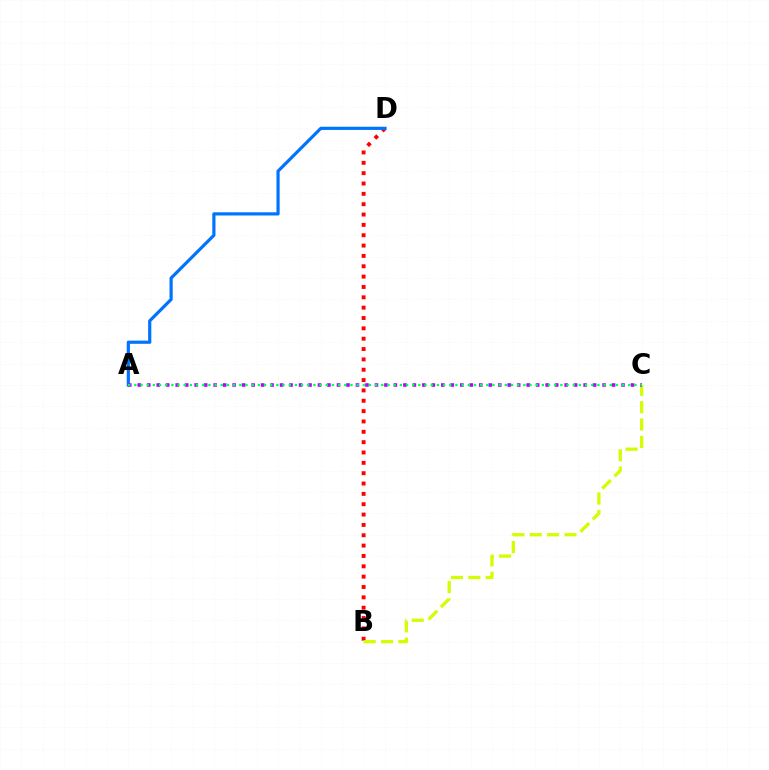{('B', 'D'): [{'color': '#ff0000', 'line_style': 'dotted', 'thickness': 2.81}], ('A', 'D'): [{'color': '#0074ff', 'line_style': 'solid', 'thickness': 2.3}], ('B', 'C'): [{'color': '#d1ff00', 'line_style': 'dashed', 'thickness': 2.36}], ('A', 'C'): [{'color': '#b900ff', 'line_style': 'dotted', 'thickness': 2.58}, {'color': '#00ff5c', 'line_style': 'dotted', 'thickness': 1.68}]}